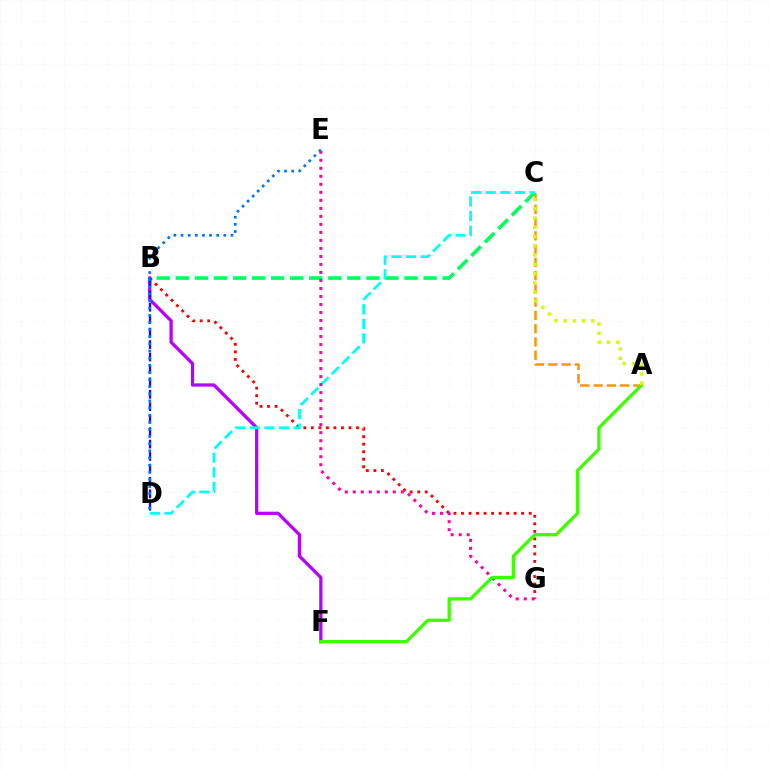{('A', 'C'): [{'color': '#ff9400', 'line_style': 'dashed', 'thickness': 1.8}, {'color': '#d1ff00', 'line_style': 'dotted', 'thickness': 2.52}], ('B', 'G'): [{'color': '#ff0000', 'line_style': 'dotted', 'thickness': 2.04}], ('B', 'C'): [{'color': '#00ff5c', 'line_style': 'dashed', 'thickness': 2.59}], ('B', 'F'): [{'color': '#b900ff', 'line_style': 'solid', 'thickness': 2.35}], ('C', 'D'): [{'color': '#00fff6', 'line_style': 'dashed', 'thickness': 1.98}], ('E', 'G'): [{'color': '#ff00ac', 'line_style': 'dotted', 'thickness': 2.18}], ('A', 'F'): [{'color': '#3dff00', 'line_style': 'solid', 'thickness': 2.37}], ('B', 'D'): [{'color': '#2500ff', 'line_style': 'dashed', 'thickness': 1.69}], ('D', 'E'): [{'color': '#0074ff', 'line_style': 'dotted', 'thickness': 1.94}]}